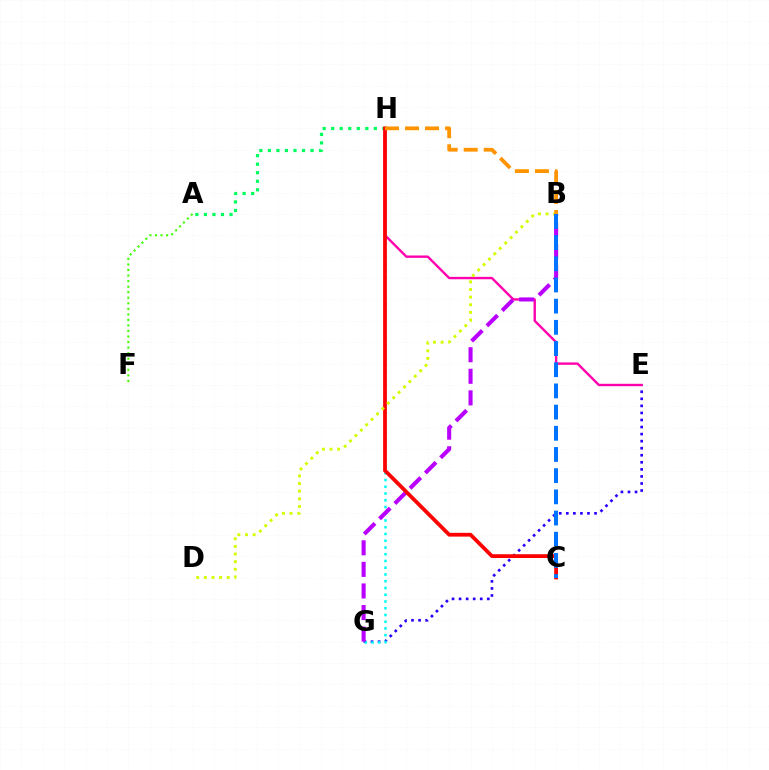{('E', 'G'): [{'color': '#2500ff', 'line_style': 'dotted', 'thickness': 1.92}], ('E', 'H'): [{'color': '#ff00ac', 'line_style': 'solid', 'thickness': 1.72}], ('G', 'H'): [{'color': '#00fff6', 'line_style': 'dotted', 'thickness': 1.83}], ('A', 'H'): [{'color': '#00ff5c', 'line_style': 'dotted', 'thickness': 2.32}], ('B', 'G'): [{'color': '#b900ff', 'line_style': 'dashed', 'thickness': 2.93}], ('C', 'H'): [{'color': '#ff0000', 'line_style': 'solid', 'thickness': 2.71}], ('A', 'F'): [{'color': '#3dff00', 'line_style': 'dotted', 'thickness': 1.51}], ('B', 'D'): [{'color': '#d1ff00', 'line_style': 'dotted', 'thickness': 2.07}], ('B', 'H'): [{'color': '#ff9400', 'line_style': 'dashed', 'thickness': 2.72}], ('B', 'C'): [{'color': '#0074ff', 'line_style': 'dashed', 'thickness': 2.88}]}